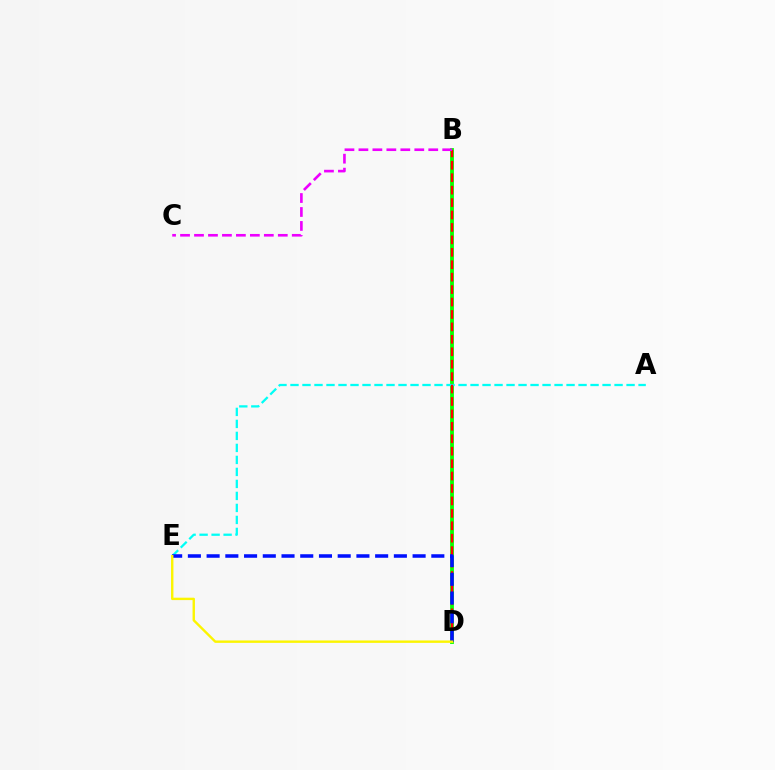{('B', 'D'): [{'color': '#08ff00', 'line_style': 'solid', 'thickness': 2.75}, {'color': '#ff0000', 'line_style': 'dashed', 'thickness': 1.69}], ('A', 'E'): [{'color': '#00fff6', 'line_style': 'dashed', 'thickness': 1.63}], ('B', 'C'): [{'color': '#ee00ff', 'line_style': 'dashed', 'thickness': 1.9}], ('D', 'E'): [{'color': '#0010ff', 'line_style': 'dashed', 'thickness': 2.54}, {'color': '#fcf500', 'line_style': 'solid', 'thickness': 1.73}]}